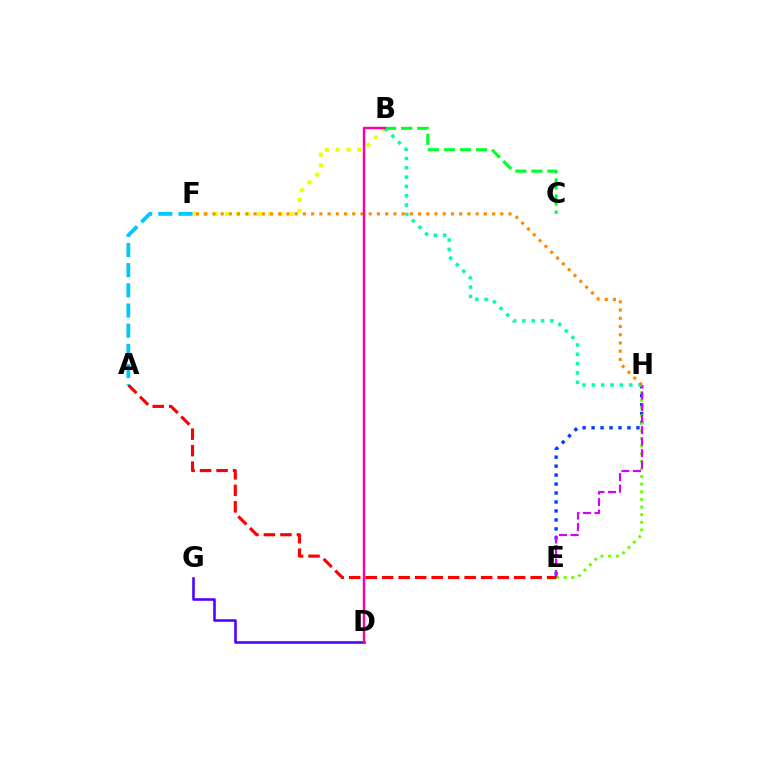{('D', 'G'): [{'color': '#4f00ff', 'line_style': 'solid', 'thickness': 1.86}], ('E', 'H'): [{'color': '#003fff', 'line_style': 'dotted', 'thickness': 2.44}, {'color': '#66ff00', 'line_style': 'dotted', 'thickness': 2.07}, {'color': '#d600ff', 'line_style': 'dashed', 'thickness': 1.56}], ('B', 'F'): [{'color': '#eeff00', 'line_style': 'dotted', 'thickness': 2.94}], ('B', 'C'): [{'color': '#00ff27', 'line_style': 'dashed', 'thickness': 2.18}], ('B', 'H'): [{'color': '#00ffaf', 'line_style': 'dotted', 'thickness': 2.53}], ('F', 'H'): [{'color': '#ff8800', 'line_style': 'dotted', 'thickness': 2.23}], ('A', 'E'): [{'color': '#ff0000', 'line_style': 'dashed', 'thickness': 2.24}], ('B', 'D'): [{'color': '#ff00a0', 'line_style': 'solid', 'thickness': 1.76}], ('A', 'F'): [{'color': '#00c7ff', 'line_style': 'dashed', 'thickness': 2.74}]}